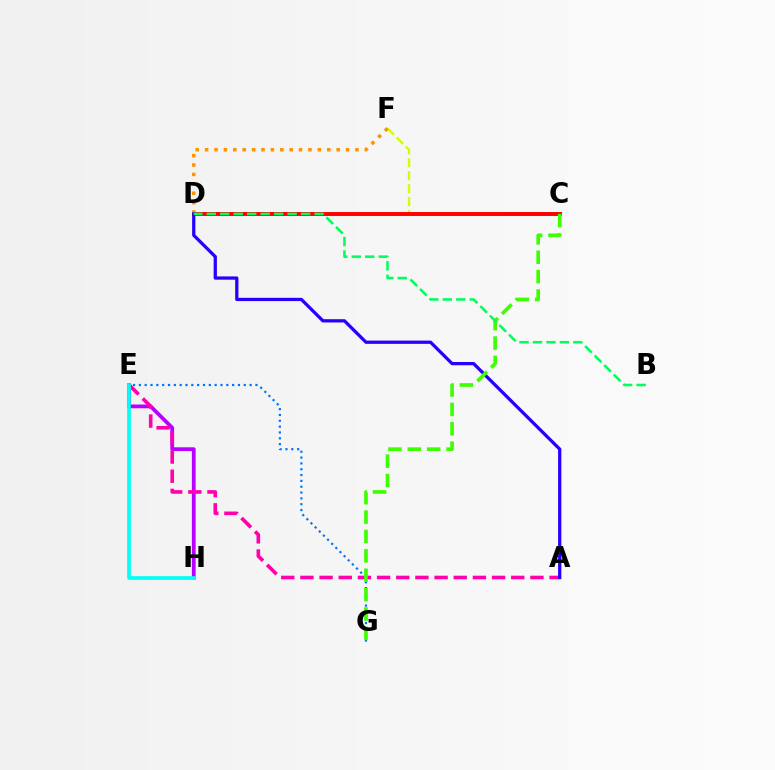{('C', 'F'): [{'color': '#d1ff00', 'line_style': 'dashed', 'thickness': 1.76}], ('C', 'D'): [{'color': '#ff0000', 'line_style': 'solid', 'thickness': 2.83}], ('E', 'H'): [{'color': '#b900ff', 'line_style': 'solid', 'thickness': 2.71}, {'color': '#00fff6', 'line_style': 'solid', 'thickness': 2.63}], ('A', 'E'): [{'color': '#ff00ac', 'line_style': 'dashed', 'thickness': 2.6}], ('D', 'F'): [{'color': '#ff9400', 'line_style': 'dotted', 'thickness': 2.55}], ('A', 'D'): [{'color': '#2500ff', 'line_style': 'solid', 'thickness': 2.35}], ('E', 'G'): [{'color': '#0074ff', 'line_style': 'dotted', 'thickness': 1.58}], ('C', 'G'): [{'color': '#3dff00', 'line_style': 'dashed', 'thickness': 2.63}], ('B', 'D'): [{'color': '#00ff5c', 'line_style': 'dashed', 'thickness': 1.83}]}